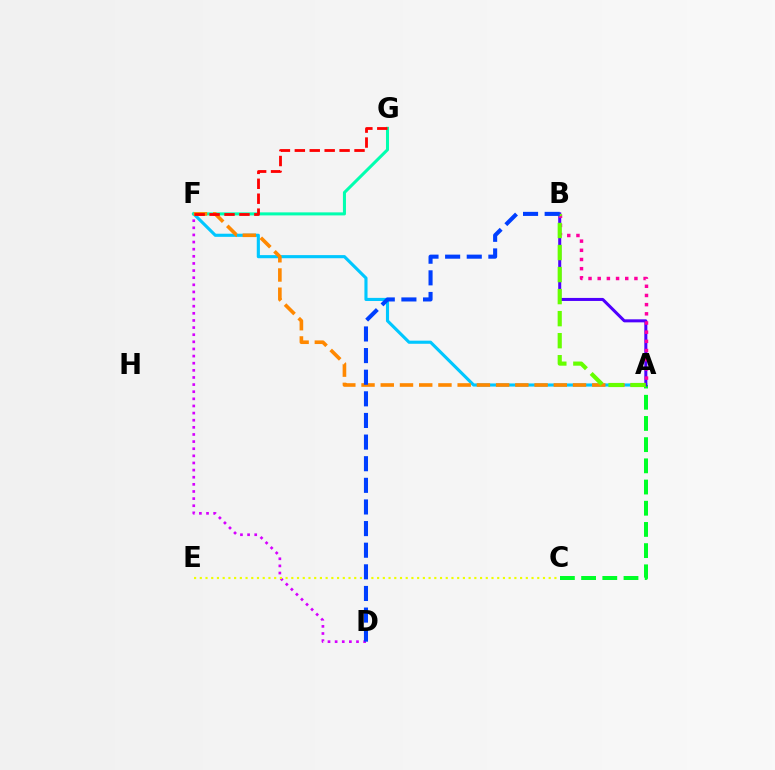{('A', 'F'): [{'color': '#00c7ff', 'line_style': 'solid', 'thickness': 2.25}, {'color': '#ff8800', 'line_style': 'dashed', 'thickness': 2.61}], ('D', 'F'): [{'color': '#d600ff', 'line_style': 'dotted', 'thickness': 1.94}], ('C', 'E'): [{'color': '#eeff00', 'line_style': 'dotted', 'thickness': 1.55}], ('A', 'C'): [{'color': '#00ff27', 'line_style': 'dashed', 'thickness': 2.88}], ('F', 'G'): [{'color': '#00ffaf', 'line_style': 'solid', 'thickness': 2.19}, {'color': '#ff0000', 'line_style': 'dashed', 'thickness': 2.03}], ('A', 'B'): [{'color': '#4f00ff', 'line_style': 'solid', 'thickness': 2.18}, {'color': '#ff00a0', 'line_style': 'dotted', 'thickness': 2.49}, {'color': '#66ff00', 'line_style': 'dashed', 'thickness': 2.99}], ('B', 'D'): [{'color': '#003fff', 'line_style': 'dashed', 'thickness': 2.94}]}